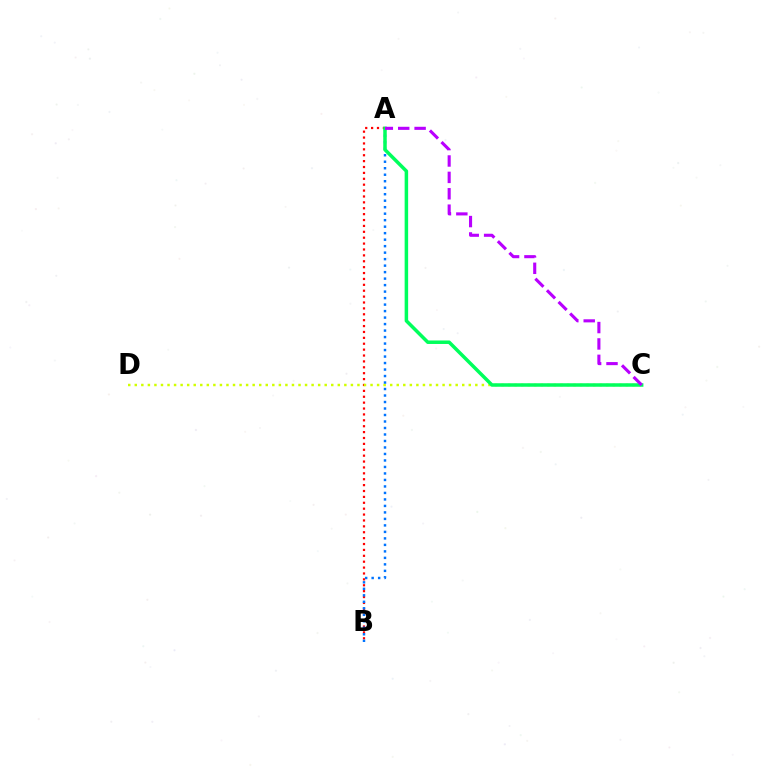{('A', 'B'): [{'color': '#ff0000', 'line_style': 'dotted', 'thickness': 1.6}, {'color': '#0074ff', 'line_style': 'dotted', 'thickness': 1.76}], ('C', 'D'): [{'color': '#d1ff00', 'line_style': 'dotted', 'thickness': 1.78}], ('A', 'C'): [{'color': '#00ff5c', 'line_style': 'solid', 'thickness': 2.52}, {'color': '#b900ff', 'line_style': 'dashed', 'thickness': 2.23}]}